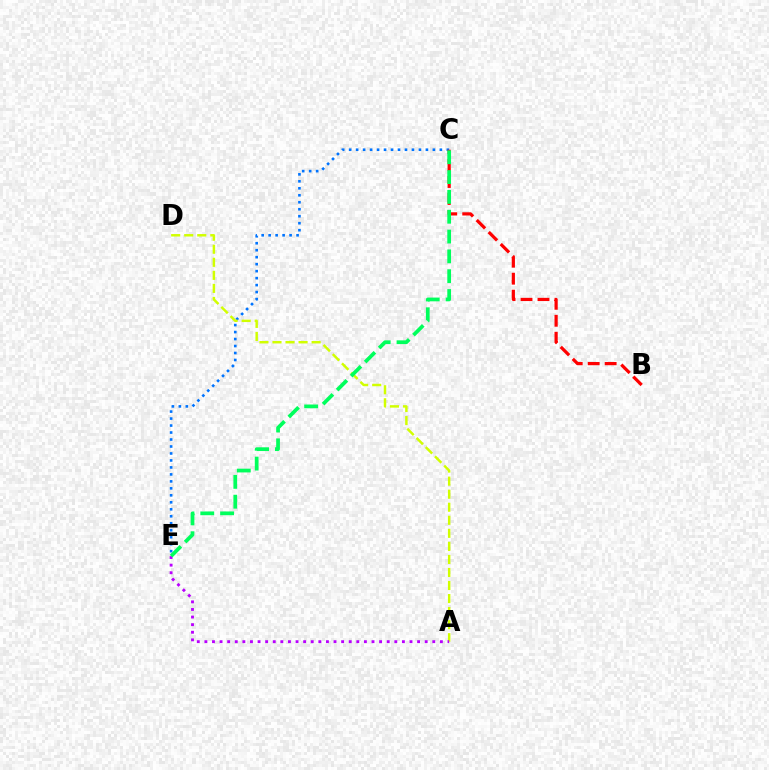{('C', 'E'): [{'color': '#0074ff', 'line_style': 'dotted', 'thickness': 1.9}, {'color': '#00ff5c', 'line_style': 'dashed', 'thickness': 2.69}], ('A', 'D'): [{'color': '#d1ff00', 'line_style': 'dashed', 'thickness': 1.77}], ('A', 'E'): [{'color': '#b900ff', 'line_style': 'dotted', 'thickness': 2.06}], ('B', 'C'): [{'color': '#ff0000', 'line_style': 'dashed', 'thickness': 2.31}]}